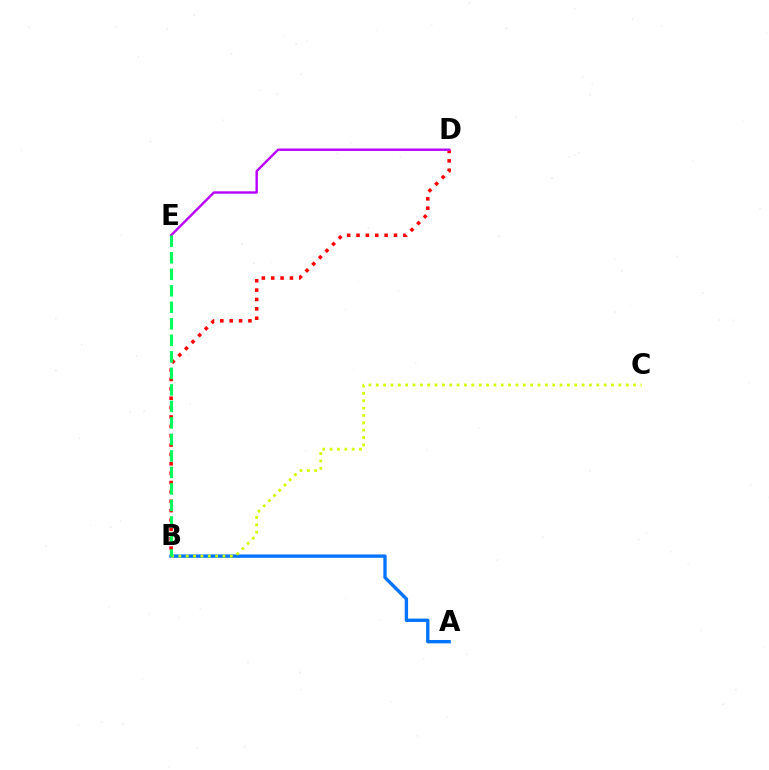{('B', 'D'): [{'color': '#ff0000', 'line_style': 'dotted', 'thickness': 2.54}], ('D', 'E'): [{'color': '#b900ff', 'line_style': 'solid', 'thickness': 1.73}], ('A', 'B'): [{'color': '#0074ff', 'line_style': 'solid', 'thickness': 2.41}], ('B', 'C'): [{'color': '#d1ff00', 'line_style': 'dotted', 'thickness': 2.0}], ('B', 'E'): [{'color': '#00ff5c', 'line_style': 'dashed', 'thickness': 2.24}]}